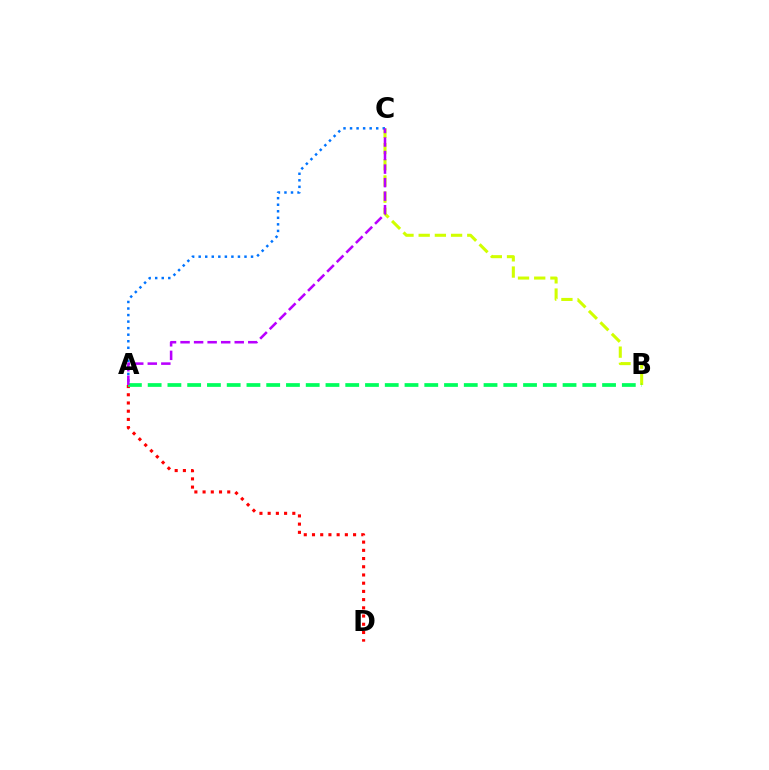{('B', 'C'): [{'color': '#d1ff00', 'line_style': 'dashed', 'thickness': 2.2}], ('A', 'C'): [{'color': '#0074ff', 'line_style': 'dotted', 'thickness': 1.78}, {'color': '#b900ff', 'line_style': 'dashed', 'thickness': 1.84}], ('A', 'D'): [{'color': '#ff0000', 'line_style': 'dotted', 'thickness': 2.23}], ('A', 'B'): [{'color': '#00ff5c', 'line_style': 'dashed', 'thickness': 2.68}]}